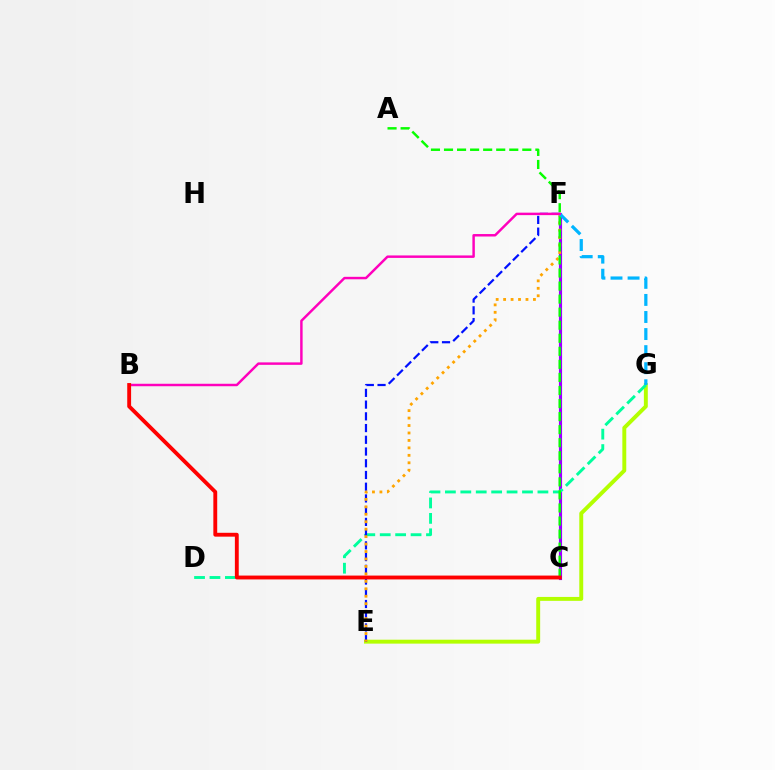{('C', 'F'): [{'color': '#9b00ff', 'line_style': 'solid', 'thickness': 2.27}], ('E', 'G'): [{'color': '#b3ff00', 'line_style': 'solid', 'thickness': 2.82}], ('D', 'G'): [{'color': '#00ff9d', 'line_style': 'dashed', 'thickness': 2.09}], ('E', 'F'): [{'color': '#0010ff', 'line_style': 'dashed', 'thickness': 1.59}, {'color': '#ffa500', 'line_style': 'dotted', 'thickness': 2.02}], ('A', 'C'): [{'color': '#08ff00', 'line_style': 'dashed', 'thickness': 1.77}], ('F', 'G'): [{'color': '#00b5ff', 'line_style': 'dashed', 'thickness': 2.32}], ('B', 'F'): [{'color': '#ff00bd', 'line_style': 'solid', 'thickness': 1.77}], ('B', 'C'): [{'color': '#ff0000', 'line_style': 'solid', 'thickness': 2.78}]}